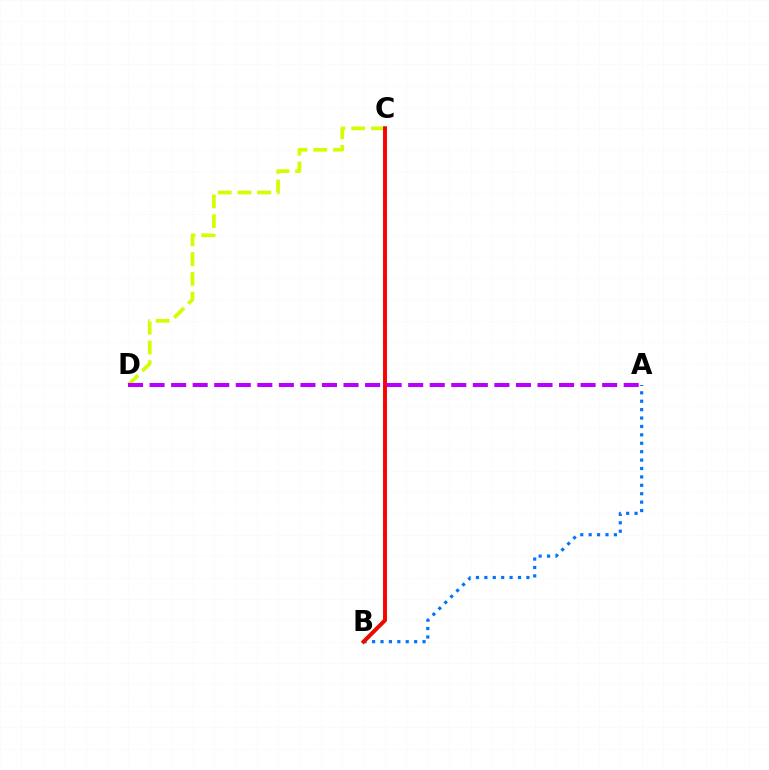{('C', 'D'): [{'color': '#d1ff00', 'line_style': 'dashed', 'thickness': 2.68}], ('A', 'B'): [{'color': '#0074ff', 'line_style': 'dotted', 'thickness': 2.28}], ('B', 'C'): [{'color': '#00ff5c', 'line_style': 'solid', 'thickness': 2.77}, {'color': '#ff0000', 'line_style': 'solid', 'thickness': 2.78}], ('A', 'D'): [{'color': '#b900ff', 'line_style': 'dashed', 'thickness': 2.93}]}